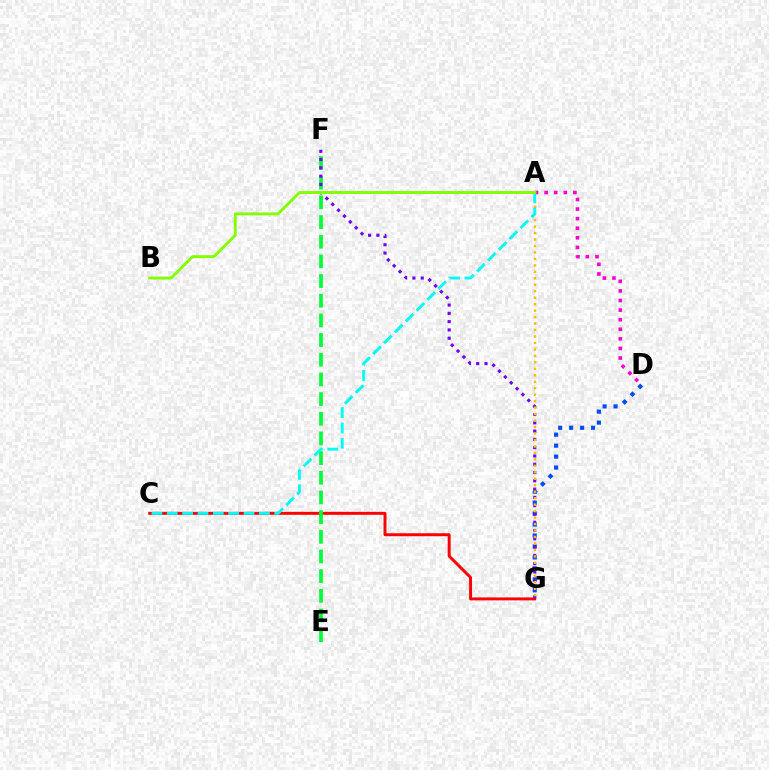{('D', 'G'): [{'color': '#004bff', 'line_style': 'dotted', 'thickness': 2.98}], ('C', 'G'): [{'color': '#ff0000', 'line_style': 'solid', 'thickness': 2.13}], ('E', 'F'): [{'color': '#00ff39', 'line_style': 'dashed', 'thickness': 2.67}], ('F', 'G'): [{'color': '#7200ff', 'line_style': 'dotted', 'thickness': 2.25}], ('A', 'D'): [{'color': '#ff00cf', 'line_style': 'dotted', 'thickness': 2.6}], ('A', 'G'): [{'color': '#ffbd00', 'line_style': 'dotted', 'thickness': 1.76}], ('A', 'C'): [{'color': '#00fff6', 'line_style': 'dashed', 'thickness': 2.09}], ('A', 'B'): [{'color': '#84ff00', 'line_style': 'solid', 'thickness': 2.1}]}